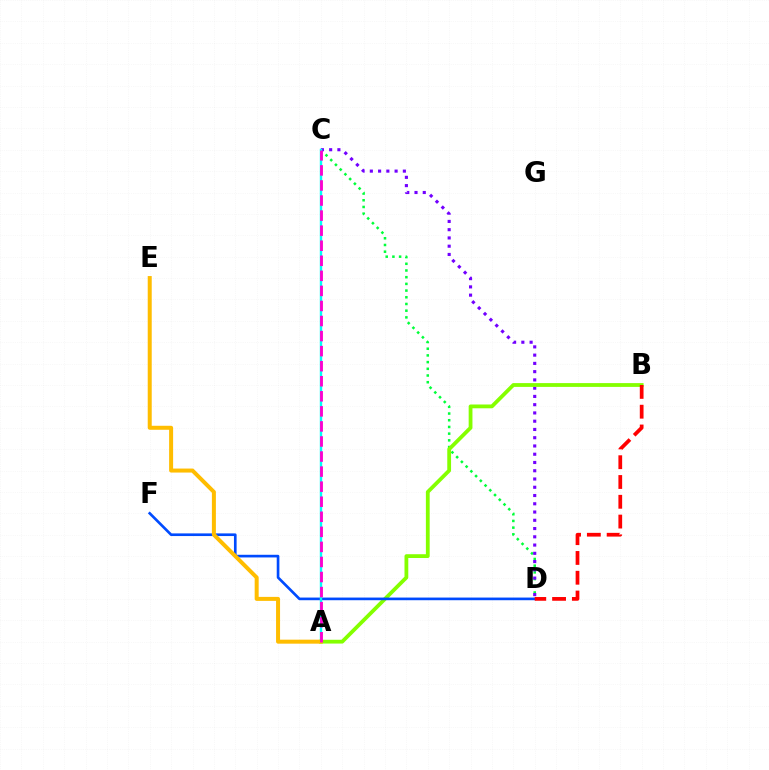{('C', 'D'): [{'color': '#00ff39', 'line_style': 'dotted', 'thickness': 1.82}, {'color': '#7200ff', 'line_style': 'dotted', 'thickness': 2.24}], ('A', 'B'): [{'color': '#84ff00', 'line_style': 'solid', 'thickness': 2.73}], ('D', 'F'): [{'color': '#004bff', 'line_style': 'solid', 'thickness': 1.92}], ('A', 'C'): [{'color': '#00fff6', 'line_style': 'solid', 'thickness': 1.73}, {'color': '#ff00cf', 'line_style': 'dashed', 'thickness': 2.05}], ('A', 'E'): [{'color': '#ffbd00', 'line_style': 'solid', 'thickness': 2.88}], ('B', 'D'): [{'color': '#ff0000', 'line_style': 'dashed', 'thickness': 2.69}]}